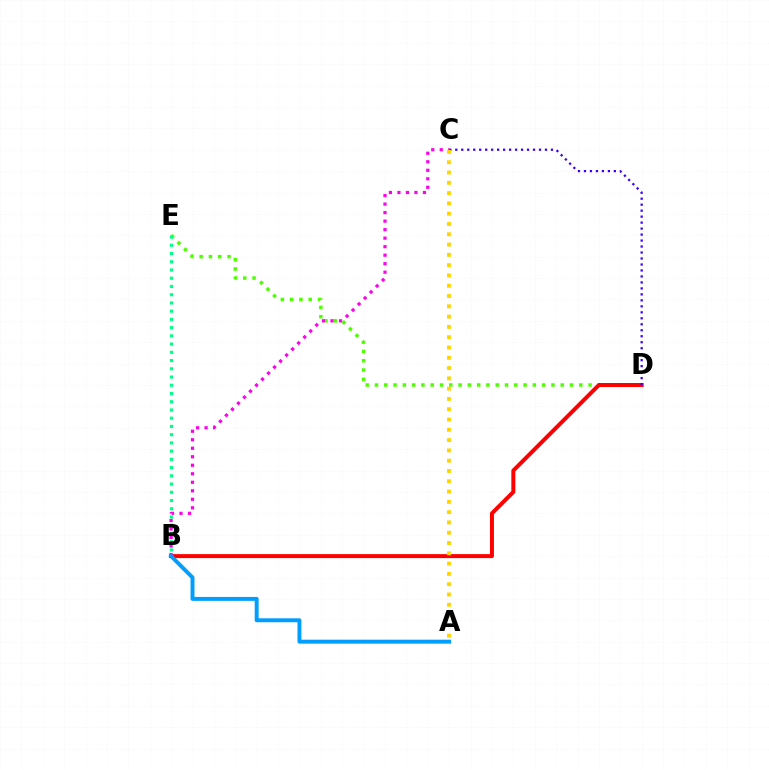{('D', 'E'): [{'color': '#4fff00', 'line_style': 'dotted', 'thickness': 2.52}], ('B', 'D'): [{'color': '#ff0000', 'line_style': 'solid', 'thickness': 2.87}], ('C', 'D'): [{'color': '#3700ff', 'line_style': 'dotted', 'thickness': 1.62}], ('B', 'C'): [{'color': '#ff00ed', 'line_style': 'dotted', 'thickness': 2.31}], ('A', 'B'): [{'color': '#009eff', 'line_style': 'solid', 'thickness': 2.83}], ('B', 'E'): [{'color': '#00ff86', 'line_style': 'dotted', 'thickness': 2.24}], ('A', 'C'): [{'color': '#ffd500', 'line_style': 'dotted', 'thickness': 2.8}]}